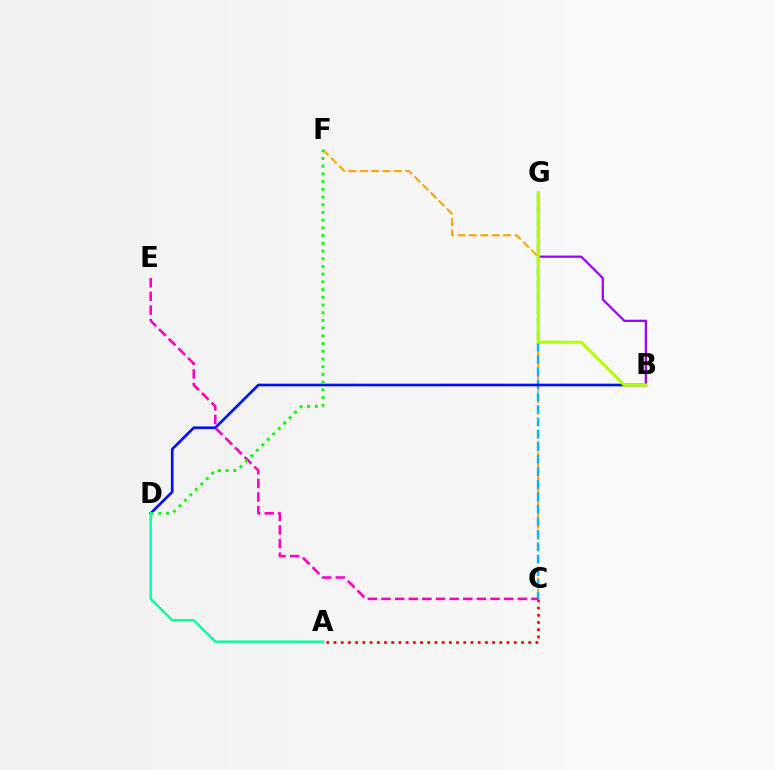{('C', 'F'): [{'color': '#ffa500', 'line_style': 'dashed', 'thickness': 1.55}], ('B', 'G'): [{'color': '#9b00ff', 'line_style': 'solid', 'thickness': 1.6}, {'color': '#b3ff00', 'line_style': 'solid', 'thickness': 2.22}], ('C', 'G'): [{'color': '#00b5ff', 'line_style': 'dashed', 'thickness': 1.69}], ('B', 'D'): [{'color': '#0010ff', 'line_style': 'solid', 'thickness': 1.93}], ('A', 'C'): [{'color': '#ff0000', 'line_style': 'dotted', 'thickness': 1.96}], ('C', 'E'): [{'color': '#ff00bd', 'line_style': 'dashed', 'thickness': 1.85}], ('D', 'F'): [{'color': '#08ff00', 'line_style': 'dotted', 'thickness': 2.1}], ('A', 'D'): [{'color': '#00ff9d', 'line_style': 'solid', 'thickness': 1.72}]}